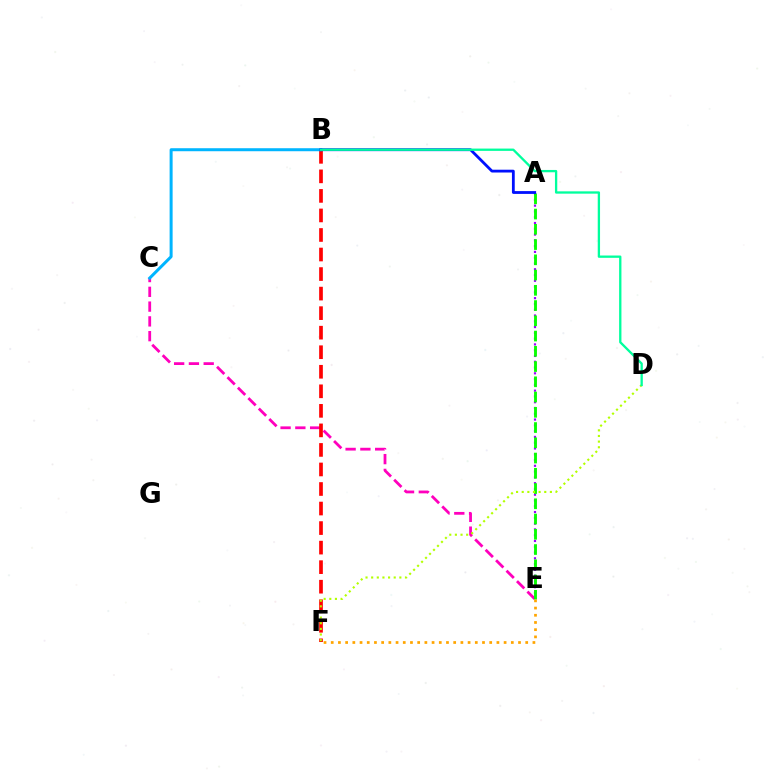{('C', 'E'): [{'color': '#ff00bd', 'line_style': 'dashed', 'thickness': 2.01}], ('B', 'F'): [{'color': '#ff0000', 'line_style': 'dashed', 'thickness': 2.65}], ('A', 'E'): [{'color': '#9b00ff', 'line_style': 'dotted', 'thickness': 1.57}, {'color': '#08ff00', 'line_style': 'dashed', 'thickness': 2.07}], ('B', 'C'): [{'color': '#00b5ff', 'line_style': 'solid', 'thickness': 2.16}], ('A', 'B'): [{'color': '#0010ff', 'line_style': 'solid', 'thickness': 2.02}], ('D', 'F'): [{'color': '#b3ff00', 'line_style': 'dotted', 'thickness': 1.53}], ('B', 'D'): [{'color': '#00ff9d', 'line_style': 'solid', 'thickness': 1.66}], ('E', 'F'): [{'color': '#ffa500', 'line_style': 'dotted', 'thickness': 1.96}]}